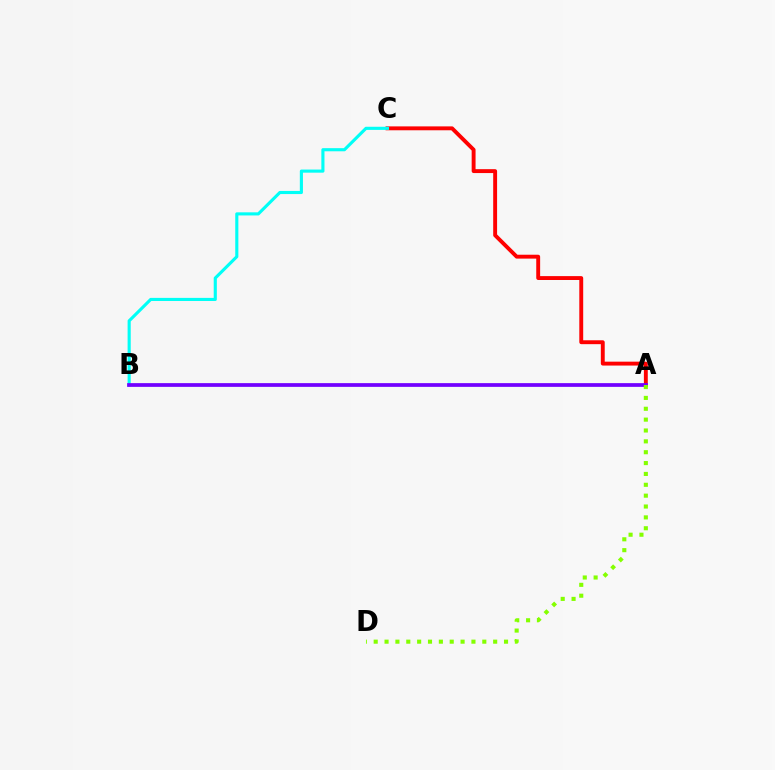{('A', 'C'): [{'color': '#ff0000', 'line_style': 'solid', 'thickness': 2.8}], ('B', 'C'): [{'color': '#00fff6', 'line_style': 'solid', 'thickness': 2.25}], ('A', 'B'): [{'color': '#7200ff', 'line_style': 'solid', 'thickness': 2.69}], ('A', 'D'): [{'color': '#84ff00', 'line_style': 'dotted', 'thickness': 2.95}]}